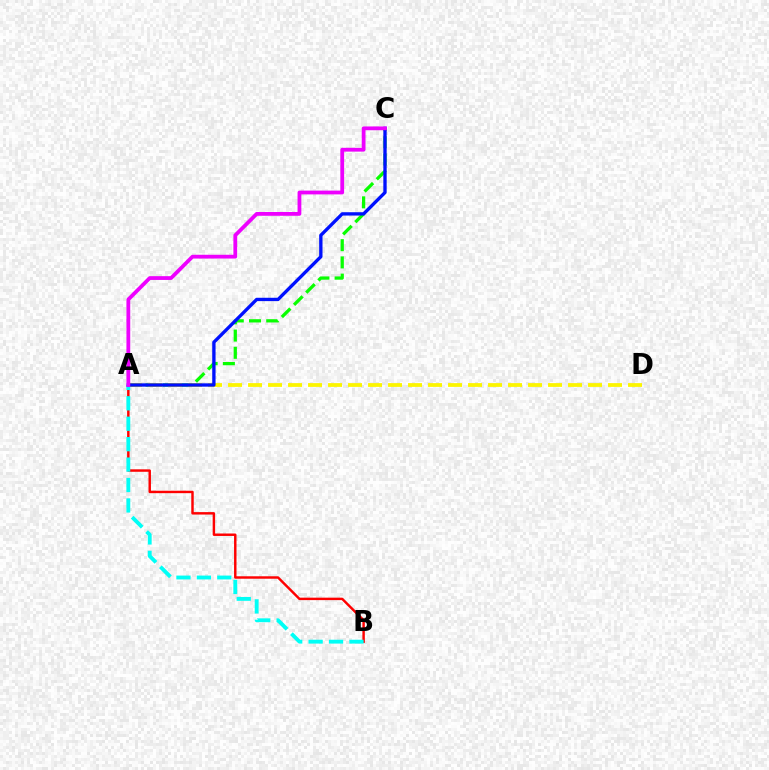{('A', 'B'): [{'color': '#ff0000', 'line_style': 'solid', 'thickness': 1.76}, {'color': '#00fff6', 'line_style': 'dashed', 'thickness': 2.77}], ('A', 'C'): [{'color': '#08ff00', 'line_style': 'dashed', 'thickness': 2.34}, {'color': '#0010ff', 'line_style': 'solid', 'thickness': 2.4}, {'color': '#ee00ff', 'line_style': 'solid', 'thickness': 2.72}], ('A', 'D'): [{'color': '#fcf500', 'line_style': 'dashed', 'thickness': 2.72}]}